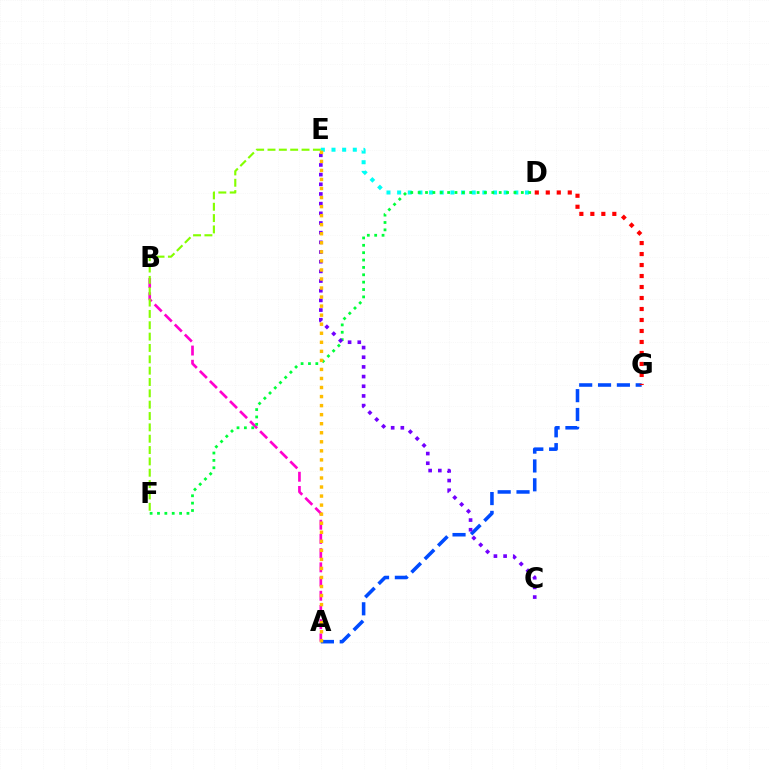{('A', 'G'): [{'color': '#004bff', 'line_style': 'dashed', 'thickness': 2.56}], ('D', 'G'): [{'color': '#ff0000', 'line_style': 'dotted', 'thickness': 2.99}], ('D', 'E'): [{'color': '#00fff6', 'line_style': 'dotted', 'thickness': 2.89}], ('A', 'B'): [{'color': '#ff00cf', 'line_style': 'dashed', 'thickness': 1.93}], ('D', 'F'): [{'color': '#00ff39', 'line_style': 'dotted', 'thickness': 2.0}], ('E', 'F'): [{'color': '#84ff00', 'line_style': 'dashed', 'thickness': 1.54}], ('C', 'E'): [{'color': '#7200ff', 'line_style': 'dotted', 'thickness': 2.63}], ('A', 'E'): [{'color': '#ffbd00', 'line_style': 'dotted', 'thickness': 2.46}]}